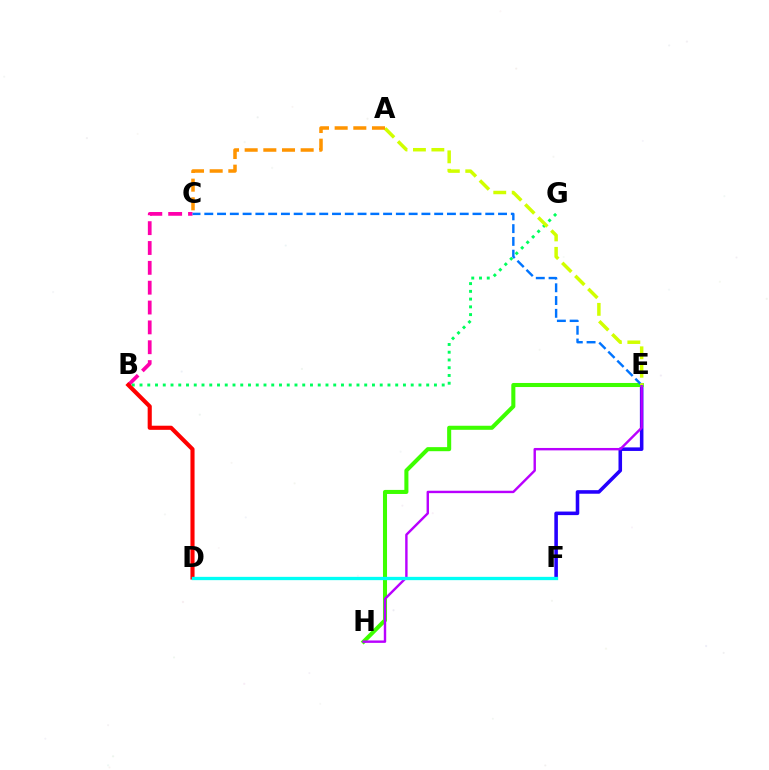{('E', 'F'): [{'color': '#2500ff', 'line_style': 'solid', 'thickness': 2.57}], ('B', 'C'): [{'color': '#ff00ac', 'line_style': 'dashed', 'thickness': 2.7}], ('B', 'G'): [{'color': '#00ff5c', 'line_style': 'dotted', 'thickness': 2.11}], ('E', 'H'): [{'color': '#3dff00', 'line_style': 'solid', 'thickness': 2.92}, {'color': '#b900ff', 'line_style': 'solid', 'thickness': 1.74}], ('B', 'D'): [{'color': '#ff0000', 'line_style': 'solid', 'thickness': 2.97}], ('C', 'E'): [{'color': '#0074ff', 'line_style': 'dashed', 'thickness': 1.74}], ('D', 'F'): [{'color': '#00fff6', 'line_style': 'solid', 'thickness': 2.38}], ('A', 'E'): [{'color': '#d1ff00', 'line_style': 'dashed', 'thickness': 2.5}], ('A', 'C'): [{'color': '#ff9400', 'line_style': 'dashed', 'thickness': 2.54}]}